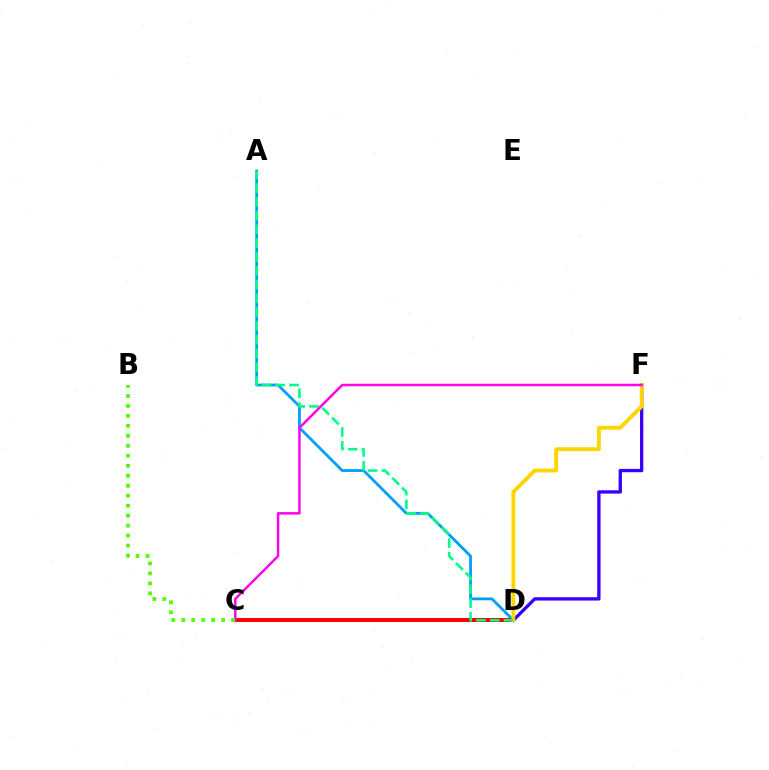{('A', 'D'): [{'color': '#009eff', 'line_style': 'solid', 'thickness': 2.01}, {'color': '#00ff86', 'line_style': 'dashed', 'thickness': 1.87}], ('D', 'F'): [{'color': '#3700ff', 'line_style': 'solid', 'thickness': 2.39}, {'color': '#ffd500', 'line_style': 'solid', 'thickness': 2.77}], ('C', 'D'): [{'color': '#ff0000', 'line_style': 'solid', 'thickness': 2.88}], ('C', 'F'): [{'color': '#ff00ed', 'line_style': 'solid', 'thickness': 1.78}], ('B', 'C'): [{'color': '#4fff00', 'line_style': 'dotted', 'thickness': 2.71}]}